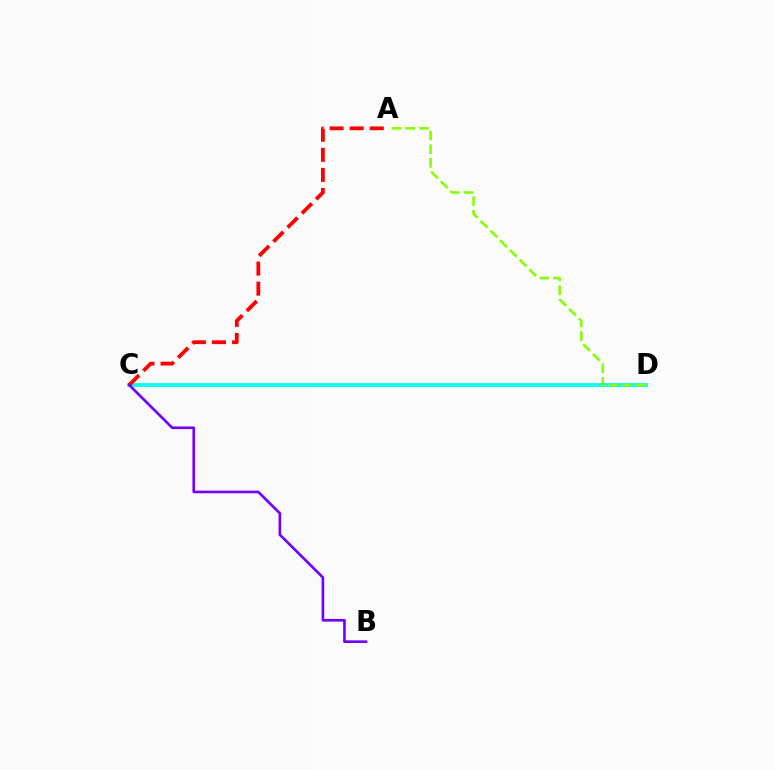{('C', 'D'): [{'color': '#00fff6', 'line_style': 'solid', 'thickness': 2.69}], ('A', 'C'): [{'color': '#ff0000', 'line_style': 'dashed', 'thickness': 2.73}], ('B', 'C'): [{'color': '#7200ff', 'line_style': 'solid', 'thickness': 1.91}], ('A', 'D'): [{'color': '#84ff00', 'line_style': 'dashed', 'thickness': 1.87}]}